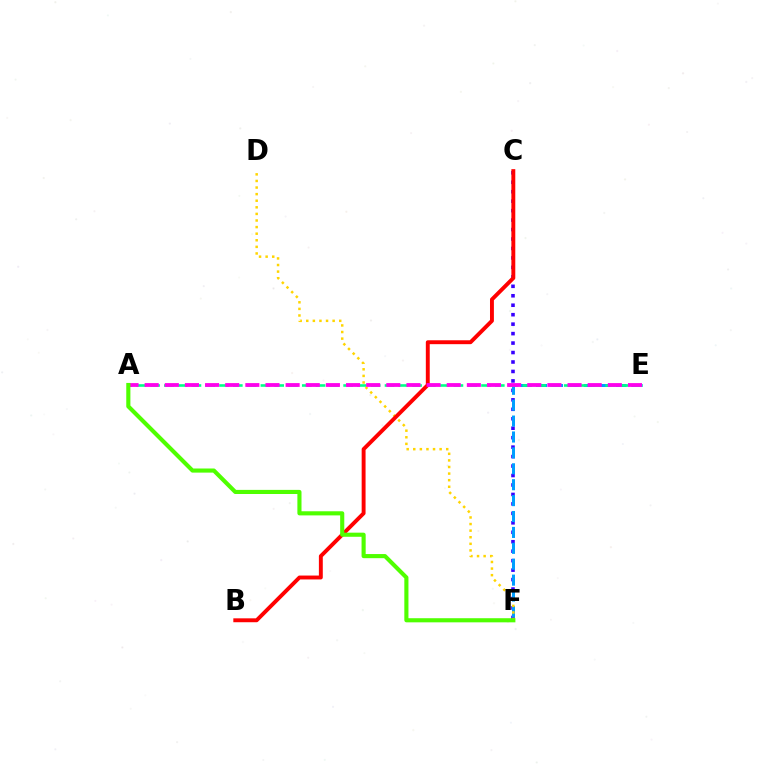{('C', 'F'): [{'color': '#3700ff', 'line_style': 'dotted', 'thickness': 2.57}], ('E', 'F'): [{'color': '#009eff', 'line_style': 'dashed', 'thickness': 2.16}], ('A', 'E'): [{'color': '#00ff86', 'line_style': 'dashed', 'thickness': 1.87}, {'color': '#ff00ed', 'line_style': 'dashed', 'thickness': 2.74}], ('D', 'F'): [{'color': '#ffd500', 'line_style': 'dotted', 'thickness': 1.79}], ('B', 'C'): [{'color': '#ff0000', 'line_style': 'solid', 'thickness': 2.81}], ('A', 'F'): [{'color': '#4fff00', 'line_style': 'solid', 'thickness': 2.97}]}